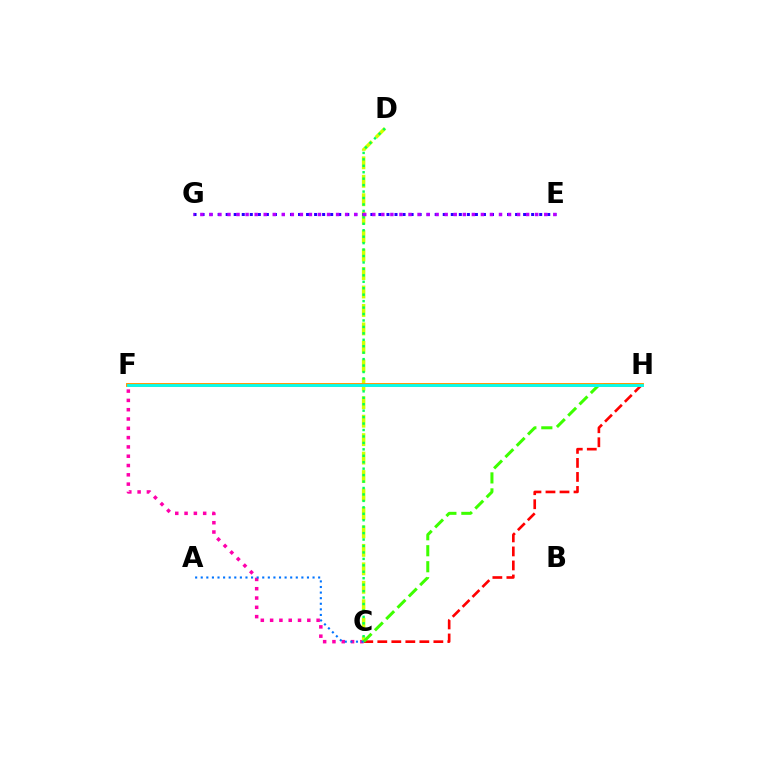{('C', 'H'): [{'color': '#ff0000', 'line_style': 'dashed', 'thickness': 1.9}, {'color': '#3dff00', 'line_style': 'dashed', 'thickness': 2.17}], ('C', 'F'): [{'color': '#ff00ac', 'line_style': 'dotted', 'thickness': 2.53}], ('C', 'D'): [{'color': '#d1ff00', 'line_style': 'dashed', 'thickness': 2.51}, {'color': '#00ff5c', 'line_style': 'dotted', 'thickness': 1.75}], ('E', 'G'): [{'color': '#2500ff', 'line_style': 'dotted', 'thickness': 2.18}, {'color': '#b900ff', 'line_style': 'dotted', 'thickness': 2.46}], ('F', 'H'): [{'color': '#ff9400', 'line_style': 'solid', 'thickness': 2.8}, {'color': '#00fff6', 'line_style': 'solid', 'thickness': 2.01}], ('A', 'C'): [{'color': '#0074ff', 'line_style': 'dotted', 'thickness': 1.52}]}